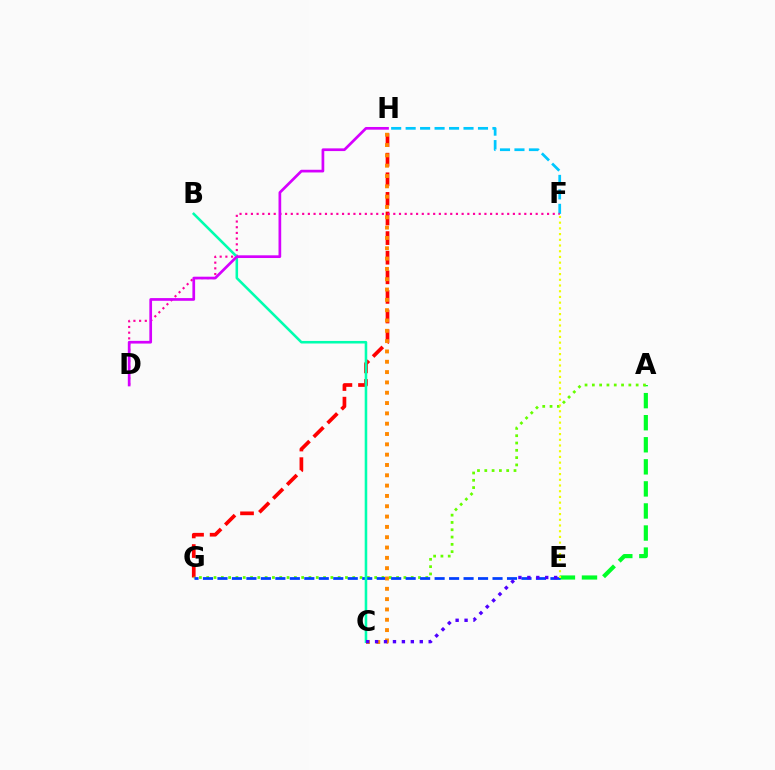{('G', 'H'): [{'color': '#ff0000', 'line_style': 'dashed', 'thickness': 2.66}], ('F', 'H'): [{'color': '#00c7ff', 'line_style': 'dashed', 'thickness': 1.97}], ('A', 'E'): [{'color': '#00ff27', 'line_style': 'dashed', 'thickness': 3.0}], ('A', 'G'): [{'color': '#66ff00', 'line_style': 'dotted', 'thickness': 1.98}], ('D', 'F'): [{'color': '#ff00a0', 'line_style': 'dotted', 'thickness': 1.55}], ('E', 'G'): [{'color': '#003fff', 'line_style': 'dashed', 'thickness': 1.97}], ('E', 'F'): [{'color': '#eeff00', 'line_style': 'dotted', 'thickness': 1.55}], ('B', 'C'): [{'color': '#00ffaf', 'line_style': 'solid', 'thickness': 1.85}], ('C', 'H'): [{'color': '#ff8800', 'line_style': 'dotted', 'thickness': 2.8}], ('C', 'E'): [{'color': '#4f00ff', 'line_style': 'dotted', 'thickness': 2.43}], ('D', 'H'): [{'color': '#d600ff', 'line_style': 'solid', 'thickness': 1.95}]}